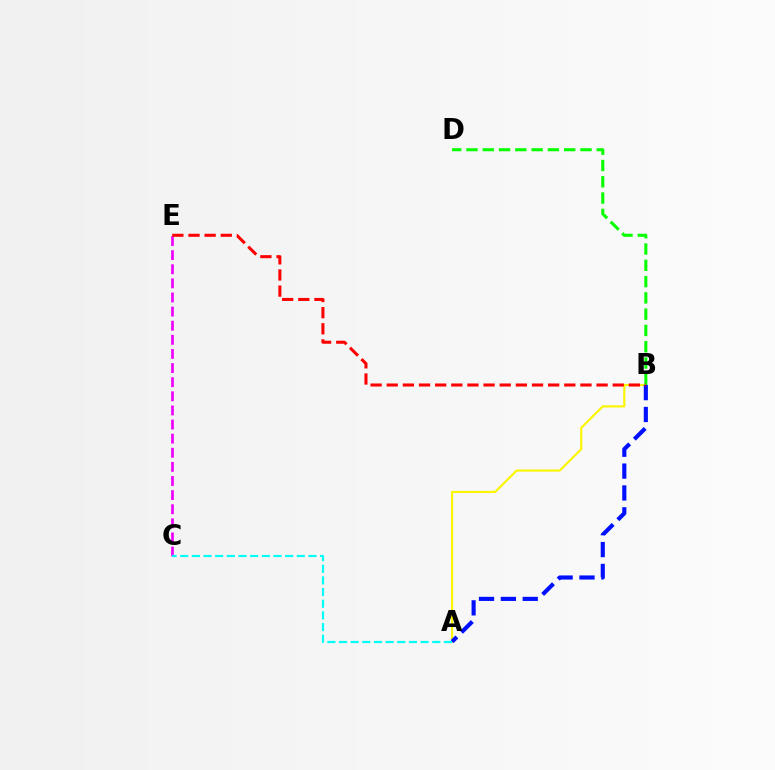{('C', 'E'): [{'color': '#ee00ff', 'line_style': 'dashed', 'thickness': 1.92}], ('A', 'B'): [{'color': '#fcf500', 'line_style': 'solid', 'thickness': 1.54}, {'color': '#0010ff', 'line_style': 'dashed', 'thickness': 2.97}], ('B', 'D'): [{'color': '#08ff00', 'line_style': 'dashed', 'thickness': 2.21}], ('A', 'C'): [{'color': '#00fff6', 'line_style': 'dashed', 'thickness': 1.58}], ('B', 'E'): [{'color': '#ff0000', 'line_style': 'dashed', 'thickness': 2.19}]}